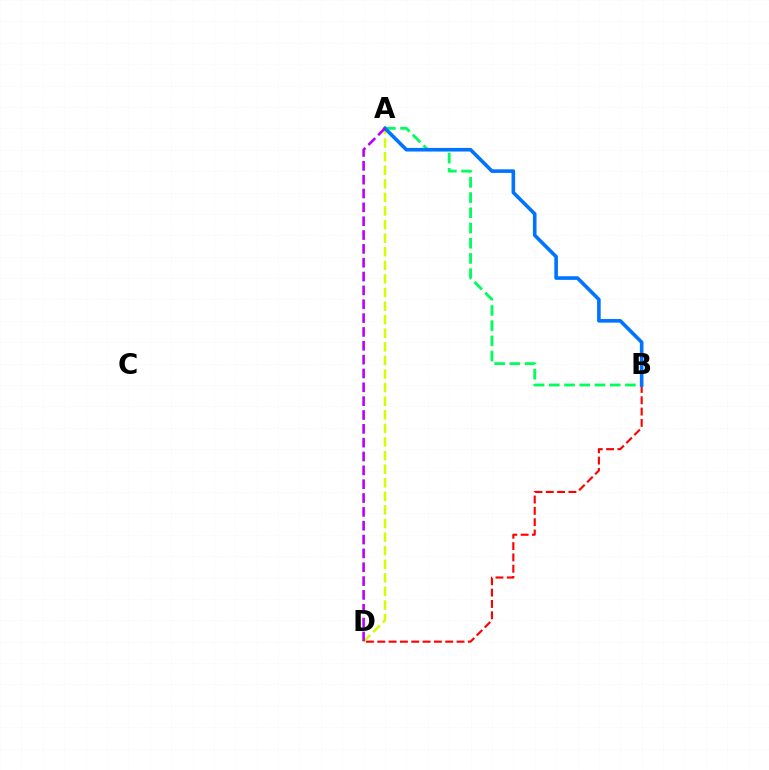{('B', 'D'): [{'color': '#ff0000', 'line_style': 'dashed', 'thickness': 1.54}], ('A', 'B'): [{'color': '#00ff5c', 'line_style': 'dashed', 'thickness': 2.07}, {'color': '#0074ff', 'line_style': 'solid', 'thickness': 2.6}], ('A', 'D'): [{'color': '#d1ff00', 'line_style': 'dashed', 'thickness': 1.85}, {'color': '#b900ff', 'line_style': 'dashed', 'thickness': 1.88}]}